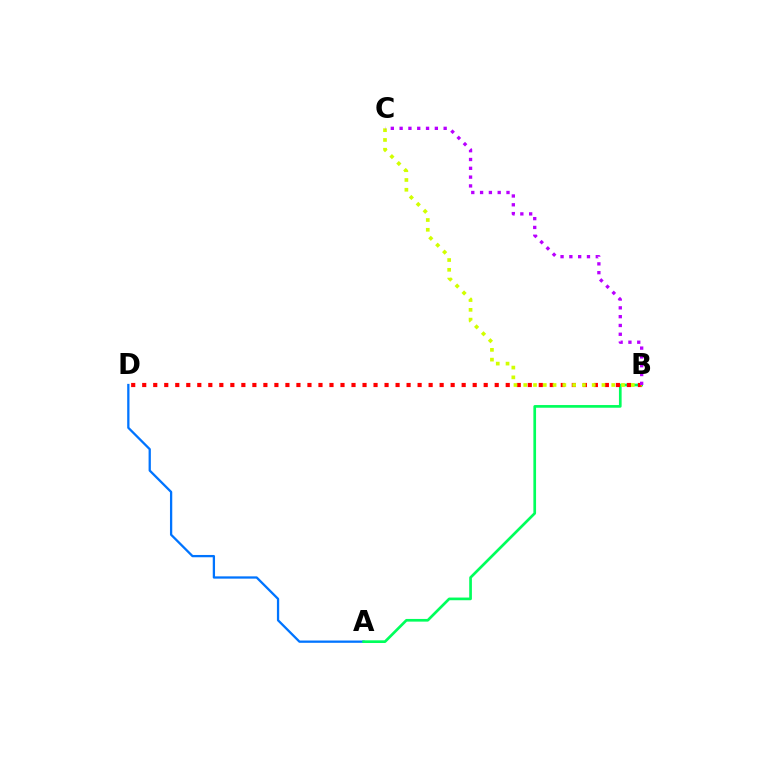{('A', 'D'): [{'color': '#0074ff', 'line_style': 'solid', 'thickness': 1.64}], ('A', 'B'): [{'color': '#00ff5c', 'line_style': 'solid', 'thickness': 1.93}], ('B', 'D'): [{'color': '#ff0000', 'line_style': 'dotted', 'thickness': 2.99}], ('B', 'C'): [{'color': '#d1ff00', 'line_style': 'dotted', 'thickness': 2.66}, {'color': '#b900ff', 'line_style': 'dotted', 'thickness': 2.39}]}